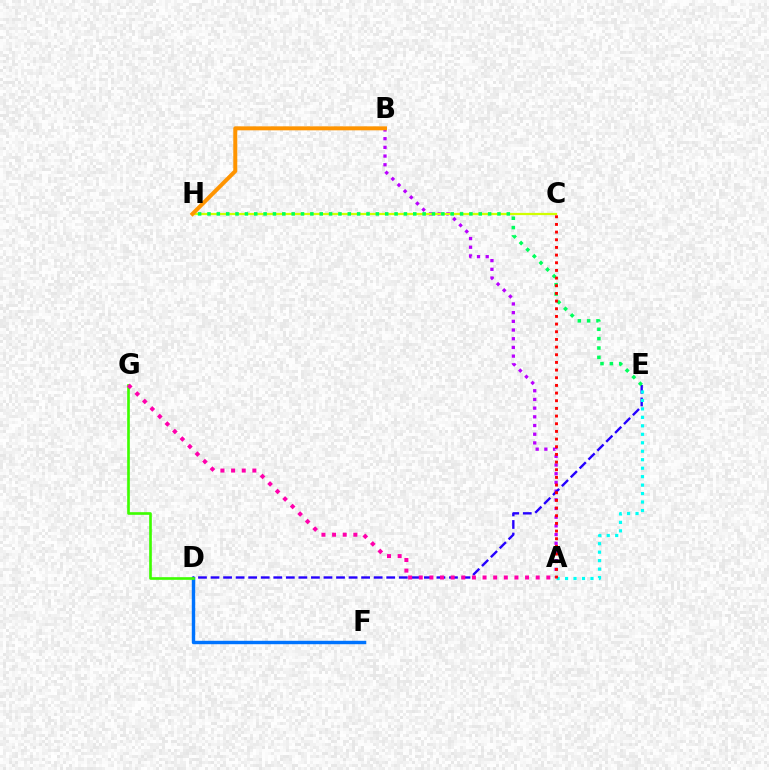{('A', 'B'): [{'color': '#b900ff', 'line_style': 'dotted', 'thickness': 2.36}], ('D', 'F'): [{'color': '#0074ff', 'line_style': 'solid', 'thickness': 2.46}], ('C', 'H'): [{'color': '#d1ff00', 'line_style': 'solid', 'thickness': 1.61}], ('D', 'E'): [{'color': '#2500ff', 'line_style': 'dashed', 'thickness': 1.7}], ('D', 'G'): [{'color': '#3dff00', 'line_style': 'solid', 'thickness': 1.91}], ('A', 'E'): [{'color': '#00fff6', 'line_style': 'dotted', 'thickness': 2.3}], ('E', 'H'): [{'color': '#00ff5c', 'line_style': 'dotted', 'thickness': 2.54}], ('B', 'H'): [{'color': '#ff9400', 'line_style': 'solid', 'thickness': 2.87}], ('A', 'G'): [{'color': '#ff00ac', 'line_style': 'dotted', 'thickness': 2.89}], ('A', 'C'): [{'color': '#ff0000', 'line_style': 'dotted', 'thickness': 2.08}]}